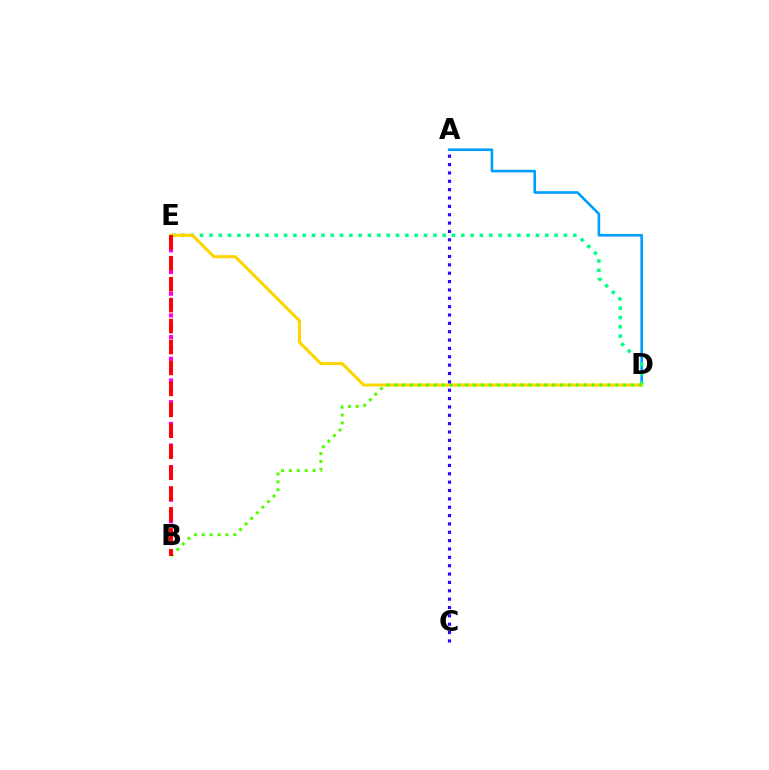{('A', 'D'): [{'color': '#009eff', 'line_style': 'solid', 'thickness': 1.9}], ('D', 'E'): [{'color': '#00ff86', 'line_style': 'dotted', 'thickness': 2.53}, {'color': '#ffd500', 'line_style': 'solid', 'thickness': 2.22}], ('B', 'E'): [{'color': '#ff00ed', 'line_style': 'dotted', 'thickness': 2.95}, {'color': '#ff0000', 'line_style': 'dashed', 'thickness': 2.84}], ('B', 'D'): [{'color': '#4fff00', 'line_style': 'dotted', 'thickness': 2.14}], ('A', 'C'): [{'color': '#3700ff', 'line_style': 'dotted', 'thickness': 2.27}]}